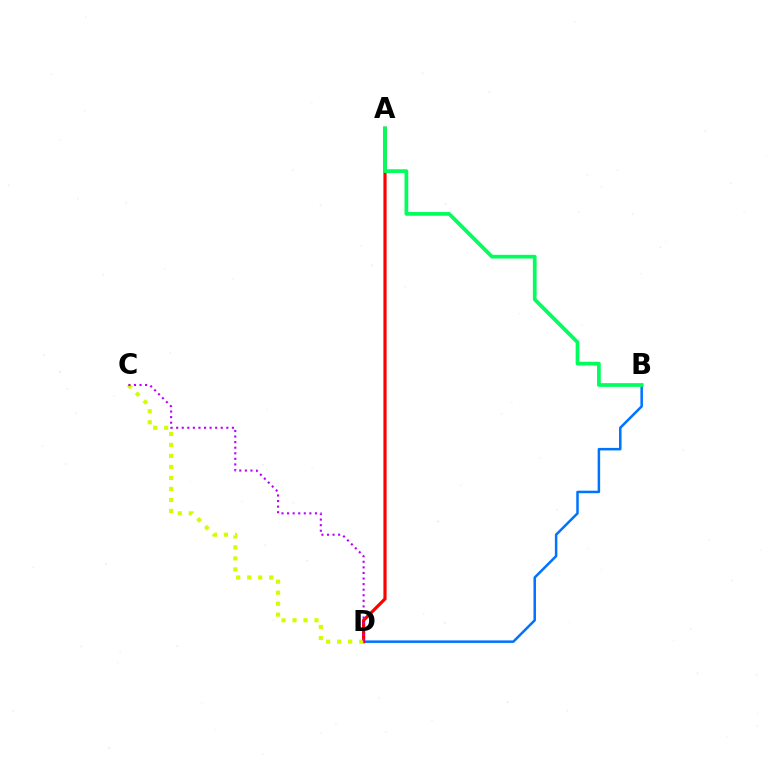{('B', 'D'): [{'color': '#0074ff', 'line_style': 'solid', 'thickness': 1.81}], ('A', 'D'): [{'color': '#ff0000', 'line_style': 'solid', 'thickness': 2.29}], ('C', 'D'): [{'color': '#d1ff00', 'line_style': 'dotted', 'thickness': 2.99}, {'color': '#b900ff', 'line_style': 'dotted', 'thickness': 1.51}], ('A', 'B'): [{'color': '#00ff5c', 'line_style': 'solid', 'thickness': 2.68}]}